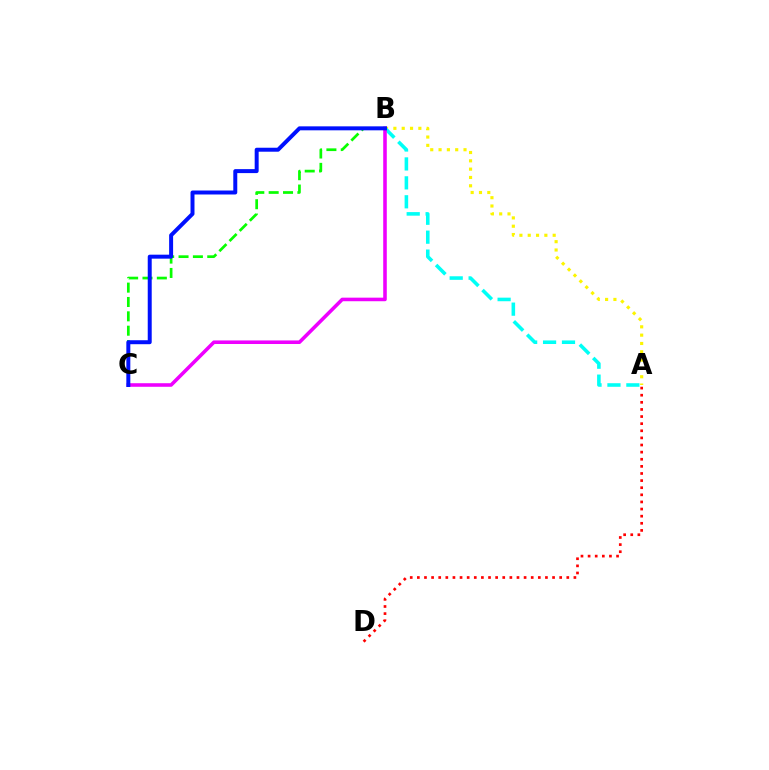{('B', 'C'): [{'color': '#08ff00', 'line_style': 'dashed', 'thickness': 1.95}, {'color': '#ee00ff', 'line_style': 'solid', 'thickness': 2.57}, {'color': '#0010ff', 'line_style': 'solid', 'thickness': 2.86}], ('A', 'B'): [{'color': '#fcf500', 'line_style': 'dotted', 'thickness': 2.26}, {'color': '#00fff6', 'line_style': 'dashed', 'thickness': 2.57}], ('A', 'D'): [{'color': '#ff0000', 'line_style': 'dotted', 'thickness': 1.93}]}